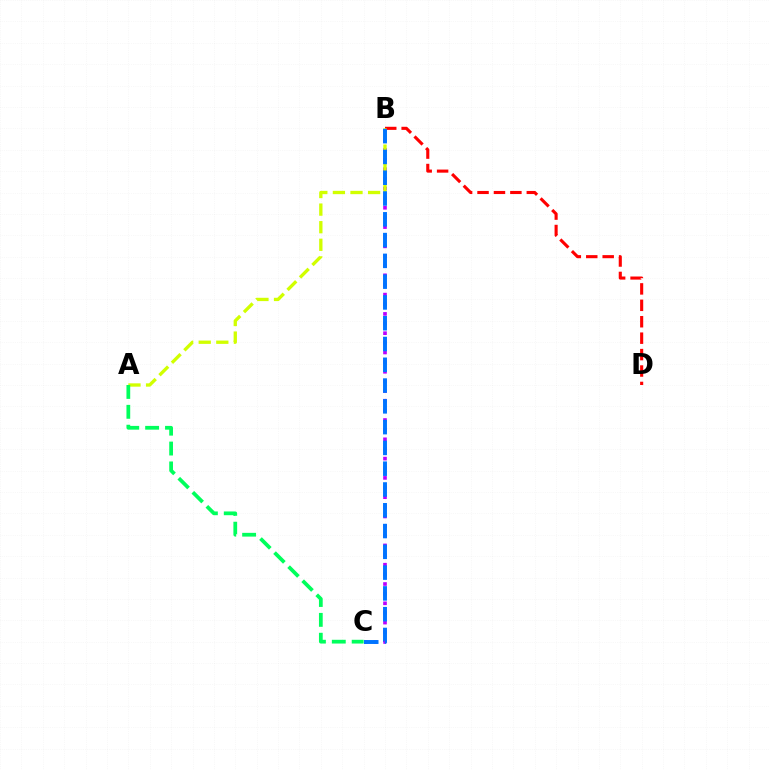{('B', 'D'): [{'color': '#ff0000', 'line_style': 'dashed', 'thickness': 2.23}], ('B', 'C'): [{'color': '#b900ff', 'line_style': 'dotted', 'thickness': 2.62}, {'color': '#0074ff', 'line_style': 'dashed', 'thickness': 2.82}], ('A', 'B'): [{'color': '#d1ff00', 'line_style': 'dashed', 'thickness': 2.39}], ('A', 'C'): [{'color': '#00ff5c', 'line_style': 'dashed', 'thickness': 2.7}]}